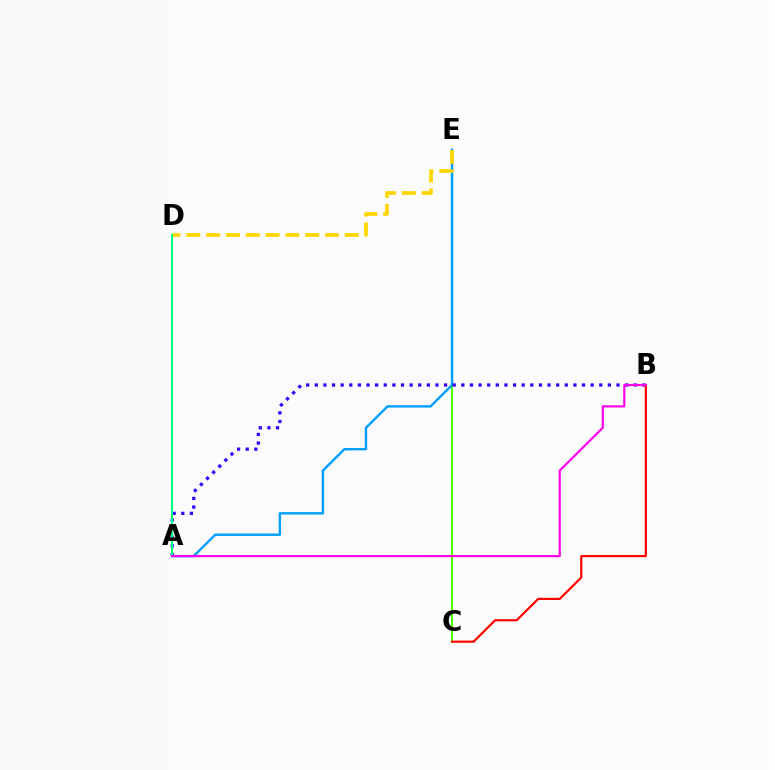{('C', 'E'): [{'color': '#4fff00', 'line_style': 'solid', 'thickness': 1.52}], ('A', 'E'): [{'color': '#009eff', 'line_style': 'solid', 'thickness': 1.73}], ('A', 'B'): [{'color': '#3700ff', 'line_style': 'dotted', 'thickness': 2.34}, {'color': '#ff00ed', 'line_style': 'solid', 'thickness': 1.56}], ('B', 'C'): [{'color': '#ff0000', 'line_style': 'solid', 'thickness': 1.58}], ('D', 'E'): [{'color': '#ffd500', 'line_style': 'dashed', 'thickness': 2.69}], ('A', 'D'): [{'color': '#00ff86', 'line_style': 'solid', 'thickness': 1.51}]}